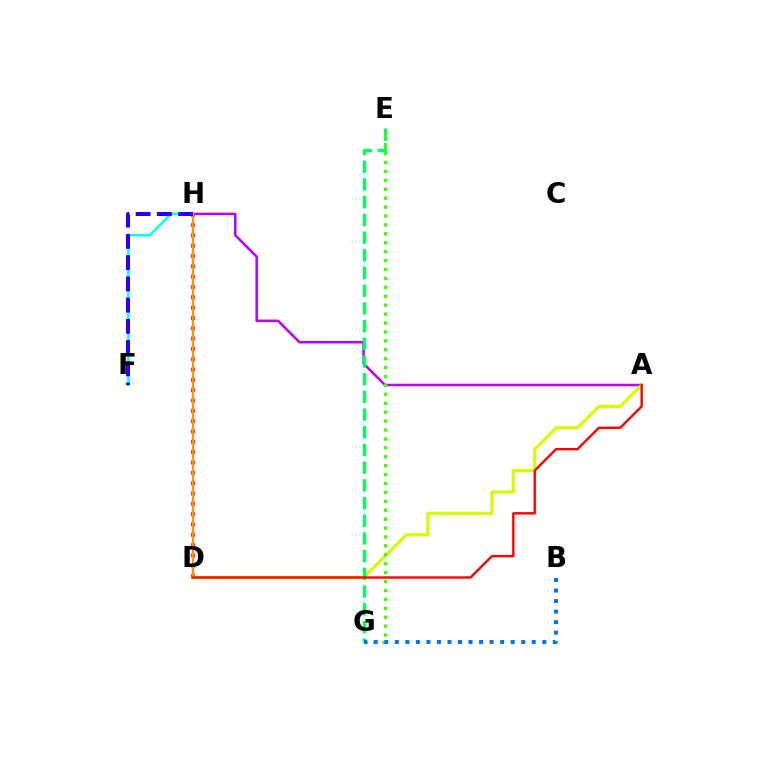{('F', 'H'): [{'color': '#00fff6', 'line_style': 'solid', 'thickness': 1.73}, {'color': '#2500ff', 'line_style': 'dashed', 'thickness': 2.89}], ('A', 'H'): [{'color': '#b900ff', 'line_style': 'solid', 'thickness': 1.81}], ('D', 'H'): [{'color': '#ff00ac', 'line_style': 'dotted', 'thickness': 2.8}, {'color': '#ff9400', 'line_style': 'solid', 'thickness': 1.63}], ('A', 'D'): [{'color': '#d1ff00', 'line_style': 'solid', 'thickness': 2.32}, {'color': '#ff0000', 'line_style': 'solid', 'thickness': 1.72}], ('E', 'G'): [{'color': '#00ff5c', 'line_style': 'dashed', 'thickness': 2.4}, {'color': '#3dff00', 'line_style': 'dotted', 'thickness': 2.42}], ('B', 'G'): [{'color': '#0074ff', 'line_style': 'dotted', 'thickness': 2.86}]}